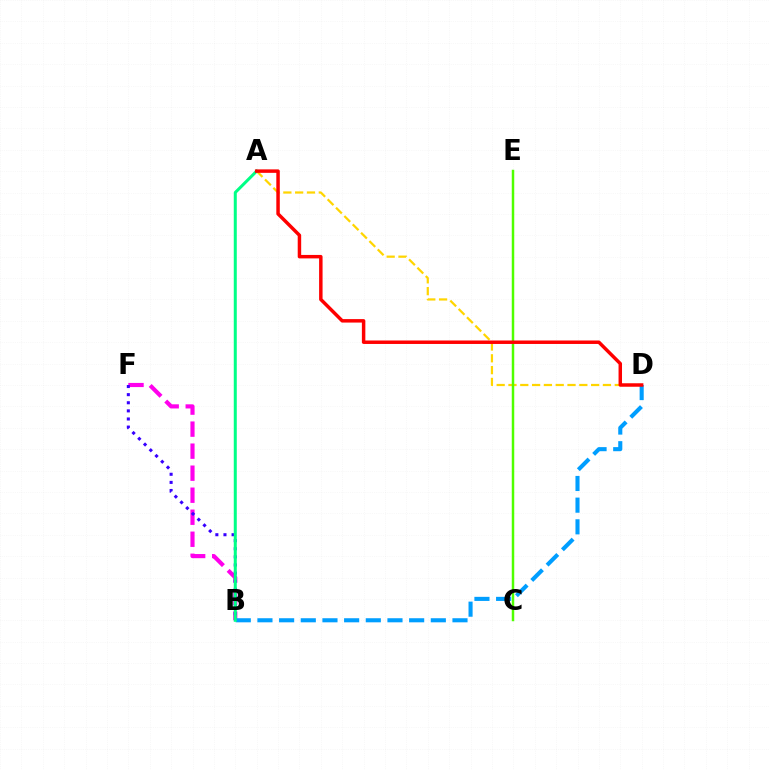{('B', 'F'): [{'color': '#ff00ed', 'line_style': 'dashed', 'thickness': 2.99}, {'color': '#3700ff', 'line_style': 'dotted', 'thickness': 2.2}], ('A', 'D'): [{'color': '#ffd500', 'line_style': 'dashed', 'thickness': 1.6}, {'color': '#ff0000', 'line_style': 'solid', 'thickness': 2.5}], ('C', 'E'): [{'color': '#4fff00', 'line_style': 'solid', 'thickness': 1.78}], ('B', 'D'): [{'color': '#009eff', 'line_style': 'dashed', 'thickness': 2.94}], ('A', 'B'): [{'color': '#00ff86', 'line_style': 'solid', 'thickness': 2.17}]}